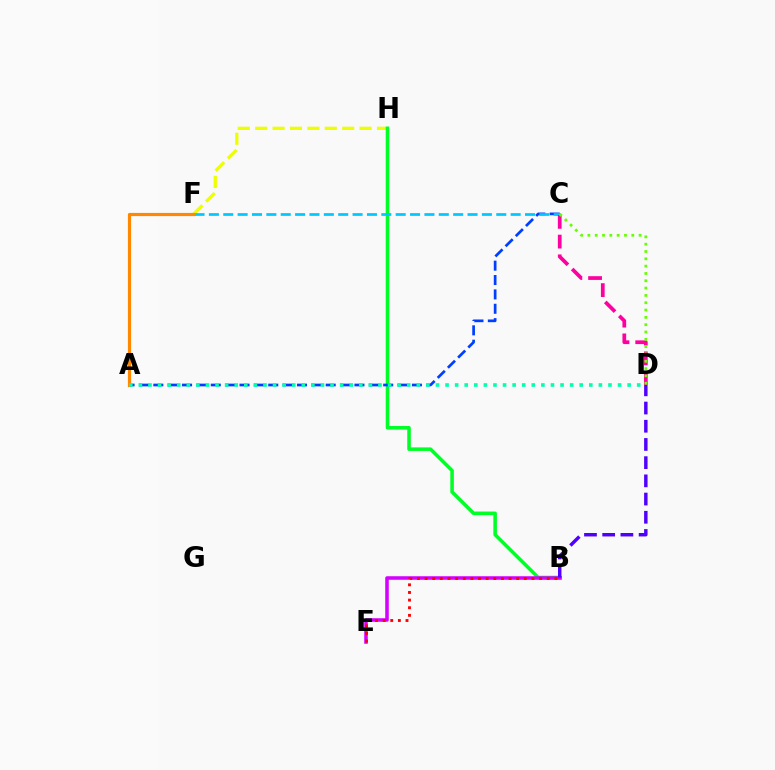{('F', 'H'): [{'color': '#eeff00', 'line_style': 'dashed', 'thickness': 2.36}], ('B', 'H'): [{'color': '#00ff27', 'line_style': 'solid', 'thickness': 2.55}], ('A', 'C'): [{'color': '#003fff', 'line_style': 'dashed', 'thickness': 1.95}], ('C', 'F'): [{'color': '#00c7ff', 'line_style': 'dashed', 'thickness': 1.95}], ('B', 'E'): [{'color': '#d600ff', 'line_style': 'solid', 'thickness': 2.55}, {'color': '#ff0000', 'line_style': 'dotted', 'thickness': 2.07}], ('C', 'D'): [{'color': '#ff00a0', 'line_style': 'dashed', 'thickness': 2.68}, {'color': '#66ff00', 'line_style': 'dotted', 'thickness': 1.99}], ('A', 'F'): [{'color': '#ff8800', 'line_style': 'solid', 'thickness': 2.29}], ('B', 'D'): [{'color': '#4f00ff', 'line_style': 'dashed', 'thickness': 2.47}], ('A', 'D'): [{'color': '#00ffaf', 'line_style': 'dotted', 'thickness': 2.6}]}